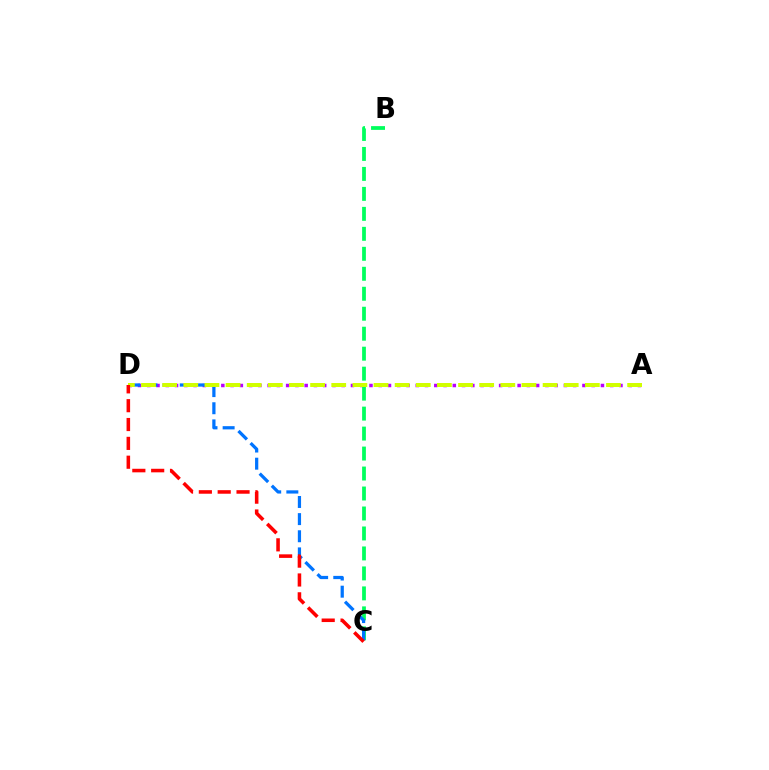{('A', 'D'): [{'color': '#b900ff', 'line_style': 'dotted', 'thickness': 2.52}, {'color': '#d1ff00', 'line_style': 'dashed', 'thickness': 2.87}], ('B', 'C'): [{'color': '#00ff5c', 'line_style': 'dashed', 'thickness': 2.71}], ('C', 'D'): [{'color': '#0074ff', 'line_style': 'dashed', 'thickness': 2.33}, {'color': '#ff0000', 'line_style': 'dashed', 'thickness': 2.56}]}